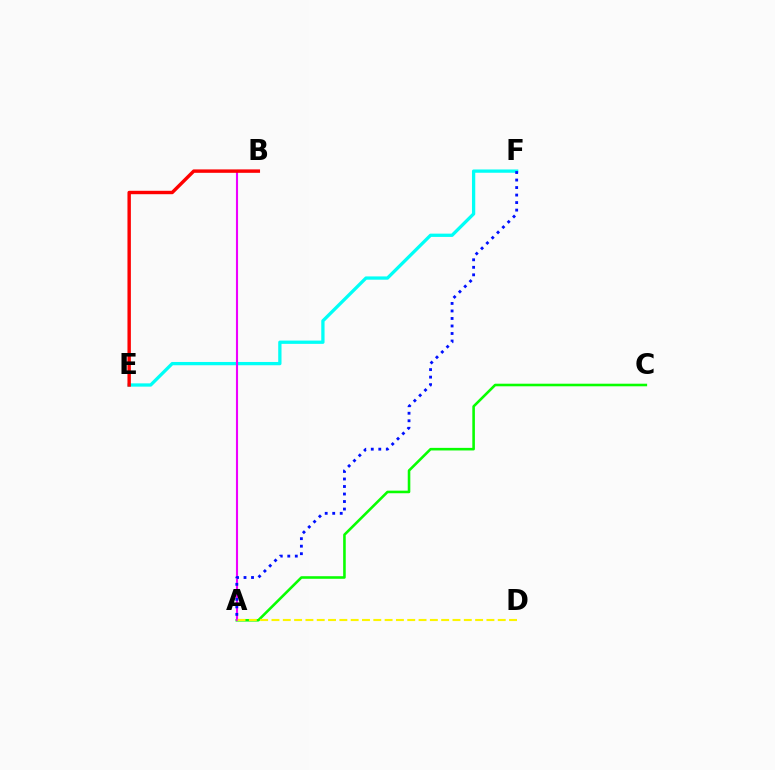{('E', 'F'): [{'color': '#00fff6', 'line_style': 'solid', 'thickness': 2.36}], ('A', 'C'): [{'color': '#08ff00', 'line_style': 'solid', 'thickness': 1.86}], ('A', 'B'): [{'color': '#ee00ff', 'line_style': 'solid', 'thickness': 1.52}], ('B', 'E'): [{'color': '#ff0000', 'line_style': 'solid', 'thickness': 2.46}], ('A', 'D'): [{'color': '#fcf500', 'line_style': 'dashed', 'thickness': 1.54}], ('A', 'F'): [{'color': '#0010ff', 'line_style': 'dotted', 'thickness': 2.04}]}